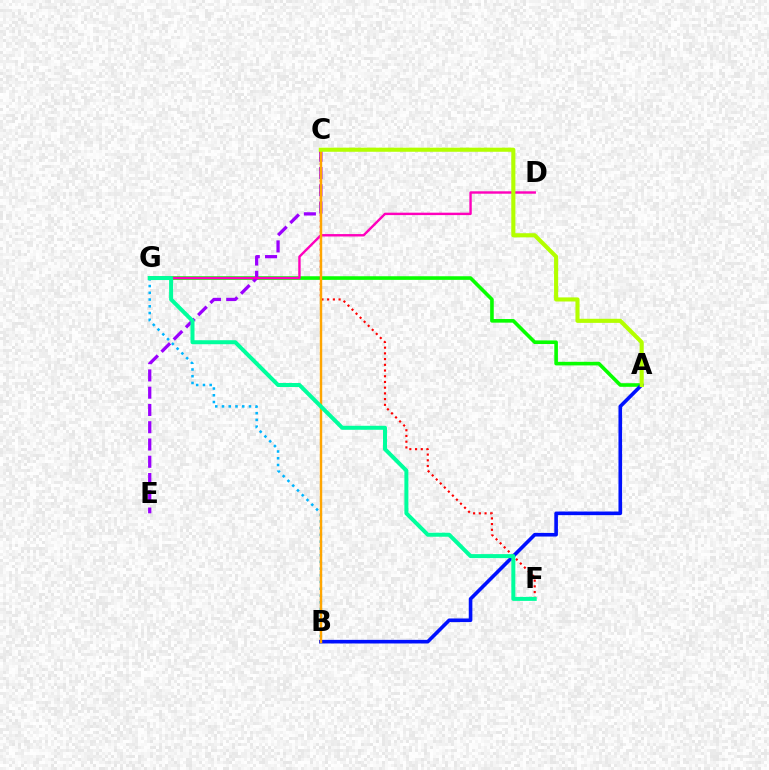{('A', 'G'): [{'color': '#08ff00', 'line_style': 'solid', 'thickness': 2.6}], ('C', 'E'): [{'color': '#9b00ff', 'line_style': 'dashed', 'thickness': 2.35}], ('C', 'F'): [{'color': '#ff0000', 'line_style': 'dotted', 'thickness': 1.55}], ('B', 'G'): [{'color': '#00b5ff', 'line_style': 'dotted', 'thickness': 1.83}], ('D', 'G'): [{'color': '#ff00bd', 'line_style': 'solid', 'thickness': 1.74}], ('A', 'B'): [{'color': '#0010ff', 'line_style': 'solid', 'thickness': 2.6}], ('B', 'C'): [{'color': '#ffa500', 'line_style': 'solid', 'thickness': 1.75}], ('F', 'G'): [{'color': '#00ff9d', 'line_style': 'solid', 'thickness': 2.87}], ('A', 'C'): [{'color': '#b3ff00', 'line_style': 'solid', 'thickness': 2.95}]}